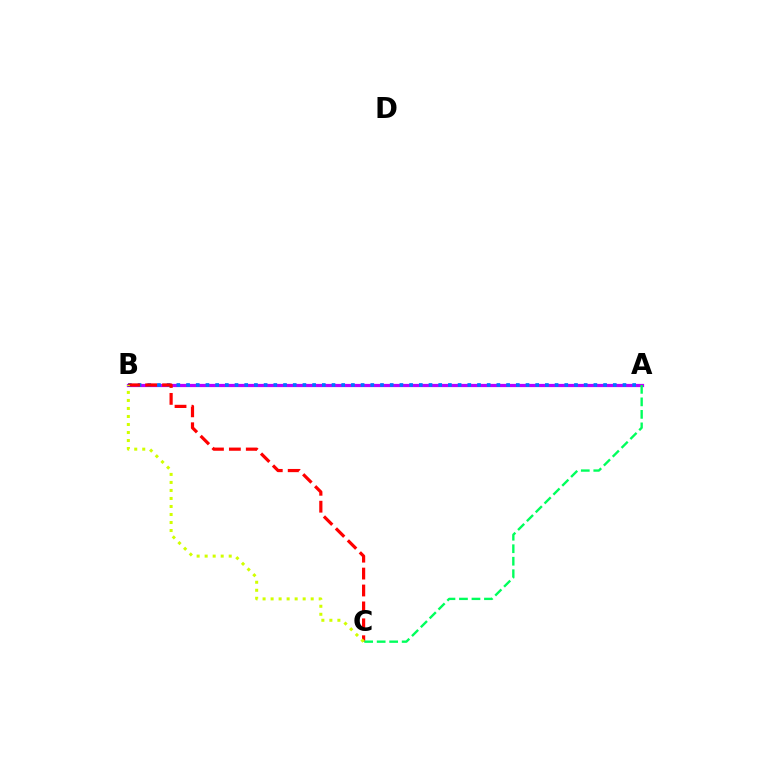{('A', 'B'): [{'color': '#b900ff', 'line_style': 'solid', 'thickness': 2.32}, {'color': '#0074ff', 'line_style': 'dotted', 'thickness': 2.64}], ('B', 'C'): [{'color': '#ff0000', 'line_style': 'dashed', 'thickness': 2.3}, {'color': '#d1ff00', 'line_style': 'dotted', 'thickness': 2.18}], ('A', 'C'): [{'color': '#00ff5c', 'line_style': 'dashed', 'thickness': 1.7}]}